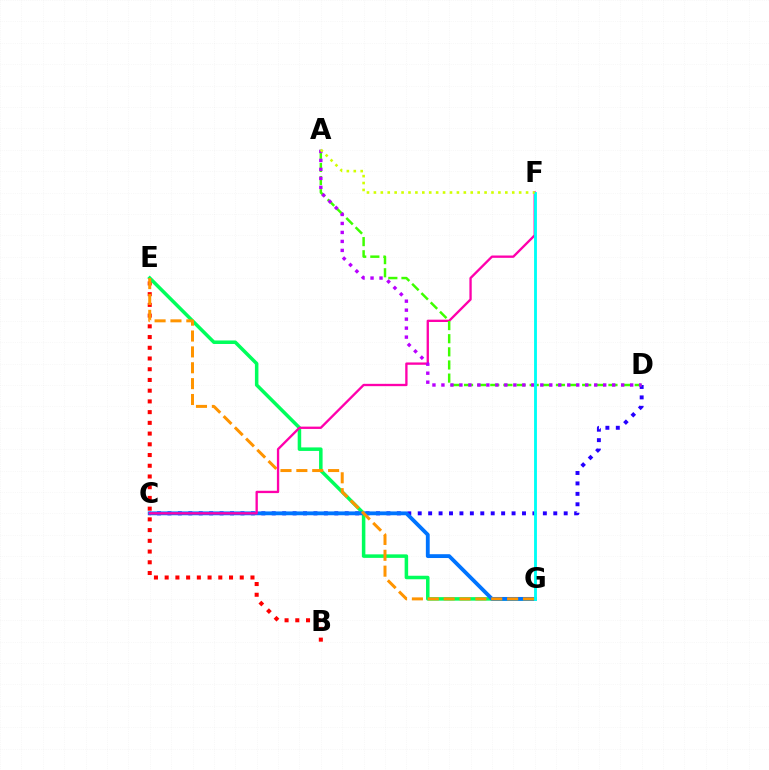{('C', 'D'): [{'color': '#2500ff', 'line_style': 'dotted', 'thickness': 2.83}], ('B', 'E'): [{'color': '#ff0000', 'line_style': 'dotted', 'thickness': 2.91}], ('E', 'G'): [{'color': '#00ff5c', 'line_style': 'solid', 'thickness': 2.53}, {'color': '#ff9400', 'line_style': 'dashed', 'thickness': 2.16}], ('C', 'G'): [{'color': '#0074ff', 'line_style': 'solid', 'thickness': 2.75}], ('C', 'F'): [{'color': '#ff00ac', 'line_style': 'solid', 'thickness': 1.68}], ('A', 'D'): [{'color': '#3dff00', 'line_style': 'dashed', 'thickness': 1.78}, {'color': '#b900ff', 'line_style': 'dotted', 'thickness': 2.44}], ('F', 'G'): [{'color': '#00fff6', 'line_style': 'solid', 'thickness': 2.05}], ('A', 'F'): [{'color': '#d1ff00', 'line_style': 'dotted', 'thickness': 1.88}]}